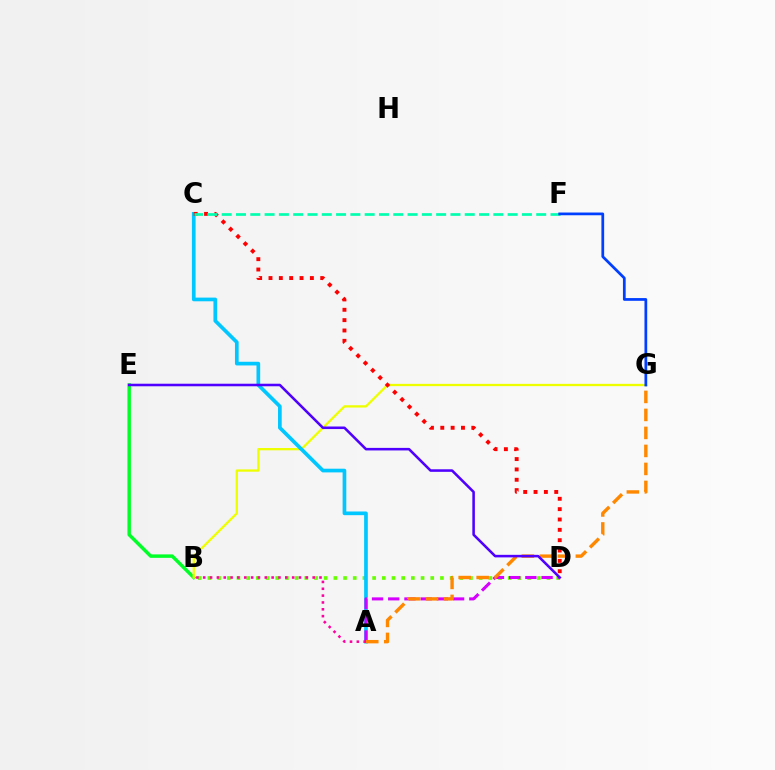{('B', 'D'): [{'color': '#66ff00', 'line_style': 'dotted', 'thickness': 2.63}], ('B', 'E'): [{'color': '#00ff27', 'line_style': 'solid', 'thickness': 2.48}], ('B', 'G'): [{'color': '#eeff00', 'line_style': 'solid', 'thickness': 1.65}], ('A', 'C'): [{'color': '#00c7ff', 'line_style': 'solid', 'thickness': 2.66}], ('A', 'D'): [{'color': '#d600ff', 'line_style': 'dashed', 'thickness': 2.2}], ('A', 'G'): [{'color': '#ff8800', 'line_style': 'dashed', 'thickness': 2.45}], ('D', 'E'): [{'color': '#4f00ff', 'line_style': 'solid', 'thickness': 1.84}], ('A', 'B'): [{'color': '#ff00a0', 'line_style': 'dotted', 'thickness': 1.86}], ('C', 'D'): [{'color': '#ff0000', 'line_style': 'dotted', 'thickness': 2.81}], ('C', 'F'): [{'color': '#00ffaf', 'line_style': 'dashed', 'thickness': 1.94}], ('F', 'G'): [{'color': '#003fff', 'line_style': 'solid', 'thickness': 1.97}]}